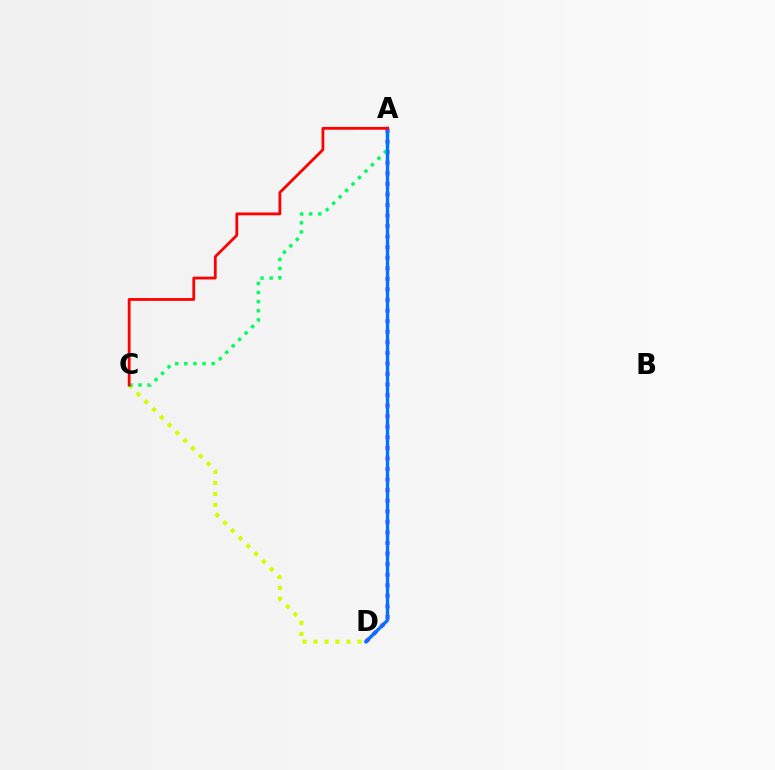{('C', 'D'): [{'color': '#d1ff00', 'line_style': 'dotted', 'thickness': 2.98}], ('A', 'D'): [{'color': '#b900ff', 'line_style': 'dotted', 'thickness': 2.87}, {'color': '#0074ff', 'line_style': 'solid', 'thickness': 2.41}], ('A', 'C'): [{'color': '#00ff5c', 'line_style': 'dotted', 'thickness': 2.48}, {'color': '#ff0000', 'line_style': 'solid', 'thickness': 2.01}]}